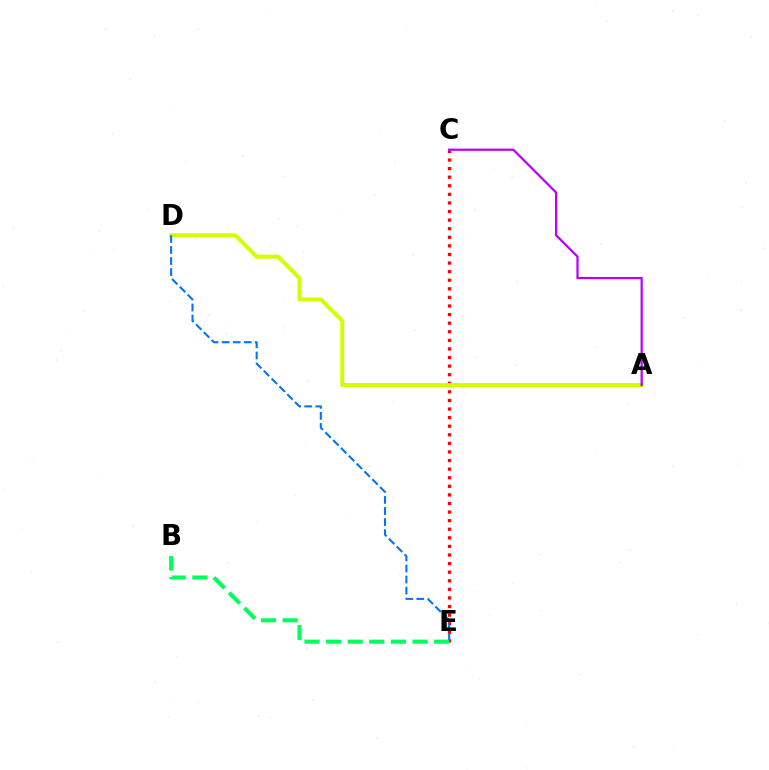{('C', 'E'): [{'color': '#ff0000', 'line_style': 'dotted', 'thickness': 2.33}], ('A', 'D'): [{'color': '#d1ff00', 'line_style': 'solid', 'thickness': 2.85}], ('A', 'C'): [{'color': '#b900ff', 'line_style': 'solid', 'thickness': 1.62}], ('D', 'E'): [{'color': '#0074ff', 'line_style': 'dashed', 'thickness': 1.5}], ('B', 'E'): [{'color': '#00ff5c', 'line_style': 'dashed', 'thickness': 2.94}]}